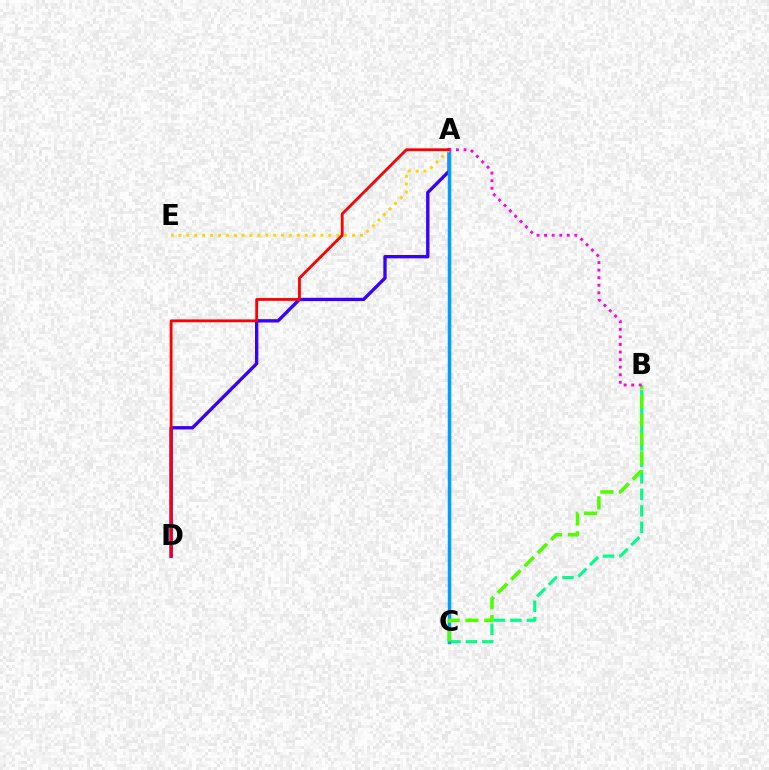{('B', 'C'): [{'color': '#00ff86', 'line_style': 'dashed', 'thickness': 2.24}, {'color': '#4fff00', 'line_style': 'dashed', 'thickness': 2.55}], ('A', 'D'): [{'color': '#3700ff', 'line_style': 'solid', 'thickness': 2.4}, {'color': '#ff0000', 'line_style': 'solid', 'thickness': 2.03}], ('A', 'C'): [{'color': '#009eff', 'line_style': 'solid', 'thickness': 2.52}], ('A', 'E'): [{'color': '#ffd500', 'line_style': 'dotted', 'thickness': 2.14}], ('A', 'B'): [{'color': '#ff00ed', 'line_style': 'dotted', 'thickness': 2.05}]}